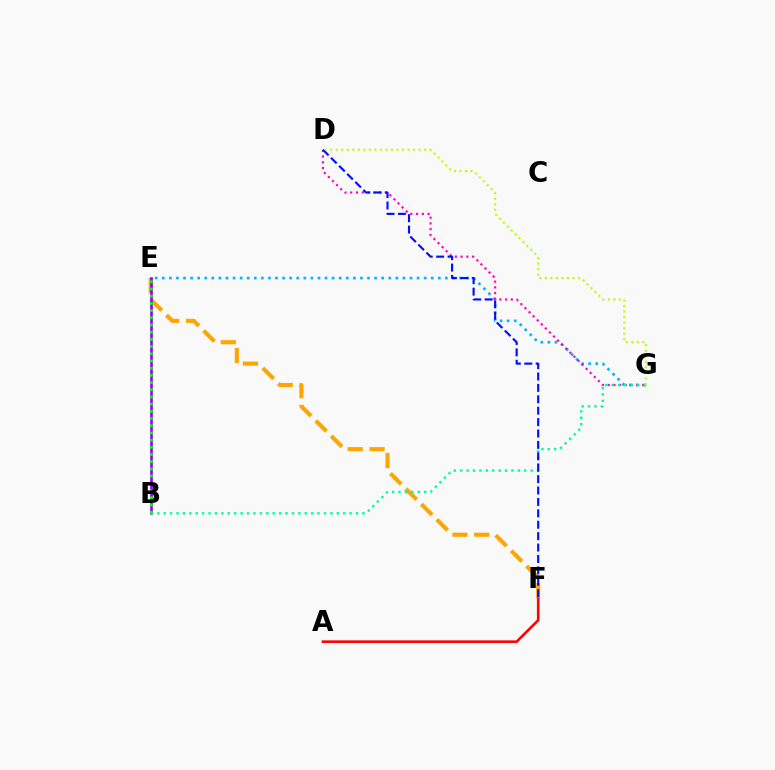{('E', 'F'): [{'color': '#ffa500', 'line_style': 'dashed', 'thickness': 2.96}], ('E', 'G'): [{'color': '#00b5ff', 'line_style': 'dotted', 'thickness': 1.92}], ('D', 'G'): [{'color': '#ff00bd', 'line_style': 'dotted', 'thickness': 1.56}, {'color': '#b3ff00', 'line_style': 'dotted', 'thickness': 1.5}], ('B', 'E'): [{'color': '#9b00ff', 'line_style': 'solid', 'thickness': 1.91}, {'color': '#08ff00', 'line_style': 'dotted', 'thickness': 1.96}], ('B', 'G'): [{'color': '#00ff9d', 'line_style': 'dotted', 'thickness': 1.74}], ('D', 'F'): [{'color': '#0010ff', 'line_style': 'dashed', 'thickness': 1.55}], ('A', 'F'): [{'color': '#ff0000', 'line_style': 'solid', 'thickness': 1.87}]}